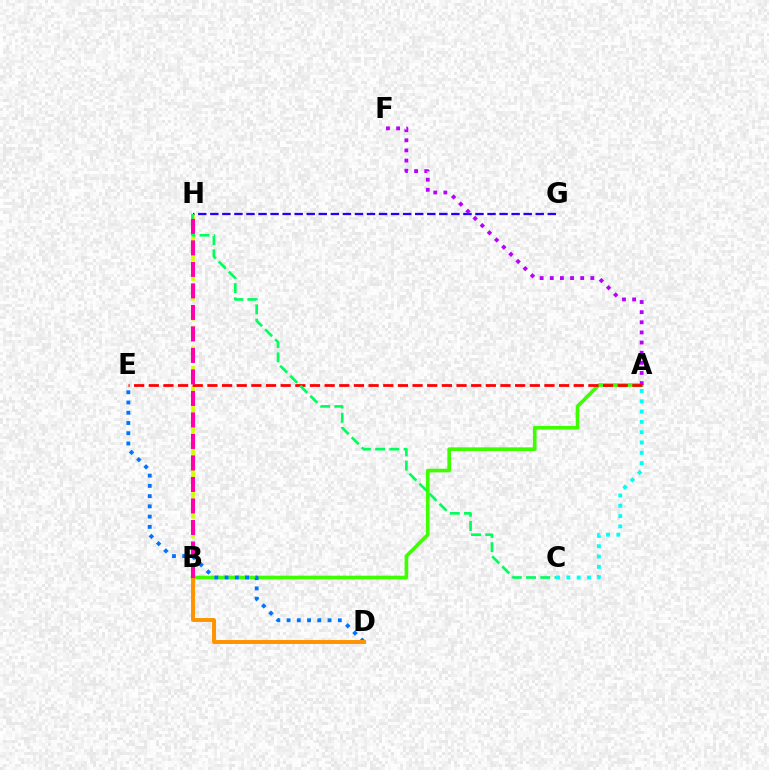{('B', 'H'): [{'color': '#d1ff00', 'line_style': 'dashed', 'thickness': 2.69}, {'color': '#ff00ac', 'line_style': 'dashed', 'thickness': 2.92}], ('G', 'H'): [{'color': '#2500ff', 'line_style': 'dashed', 'thickness': 1.64}], ('A', 'B'): [{'color': '#3dff00', 'line_style': 'solid', 'thickness': 2.62}], ('A', 'F'): [{'color': '#b900ff', 'line_style': 'dotted', 'thickness': 2.75}], ('D', 'E'): [{'color': '#0074ff', 'line_style': 'dotted', 'thickness': 2.78}], ('B', 'D'): [{'color': '#ff9400', 'line_style': 'solid', 'thickness': 2.83}], ('A', 'E'): [{'color': '#ff0000', 'line_style': 'dashed', 'thickness': 1.99}], ('C', 'H'): [{'color': '#00ff5c', 'line_style': 'dashed', 'thickness': 1.93}], ('A', 'C'): [{'color': '#00fff6', 'line_style': 'dotted', 'thickness': 2.8}]}